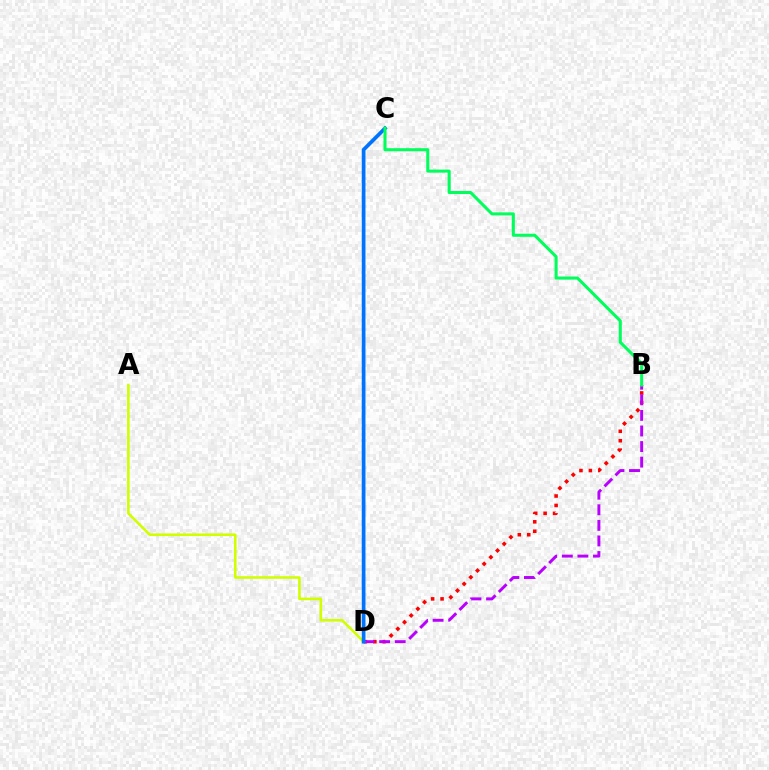{('B', 'D'): [{'color': '#ff0000', 'line_style': 'dotted', 'thickness': 2.56}, {'color': '#b900ff', 'line_style': 'dashed', 'thickness': 2.12}], ('A', 'D'): [{'color': '#d1ff00', 'line_style': 'solid', 'thickness': 1.87}], ('C', 'D'): [{'color': '#0074ff', 'line_style': 'solid', 'thickness': 2.68}], ('B', 'C'): [{'color': '#00ff5c', 'line_style': 'solid', 'thickness': 2.2}]}